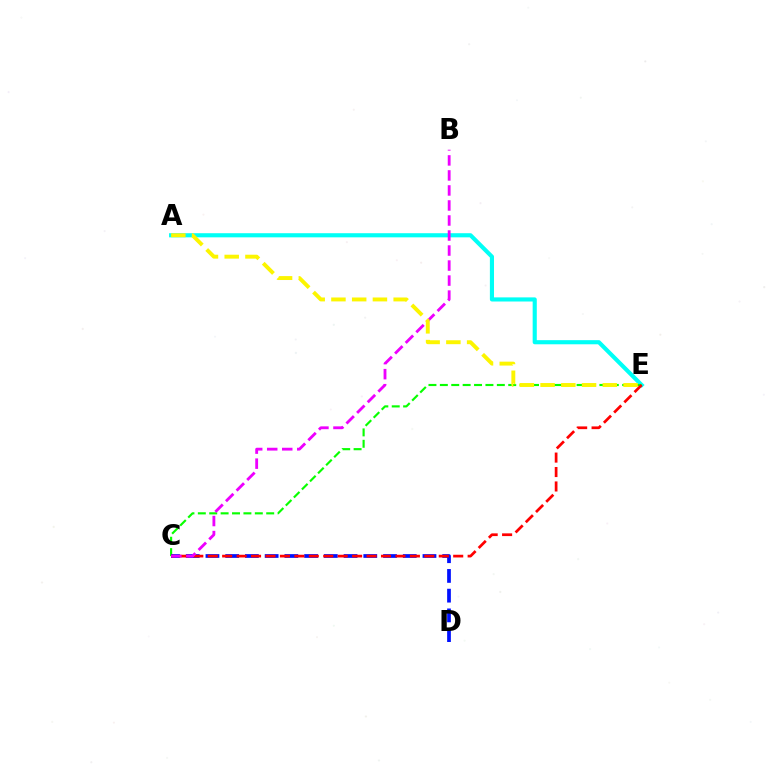{('A', 'E'): [{'color': '#00fff6', 'line_style': 'solid', 'thickness': 2.97}, {'color': '#fcf500', 'line_style': 'dashed', 'thickness': 2.82}], ('C', 'E'): [{'color': '#08ff00', 'line_style': 'dashed', 'thickness': 1.55}, {'color': '#ff0000', 'line_style': 'dashed', 'thickness': 1.96}], ('C', 'D'): [{'color': '#0010ff', 'line_style': 'dashed', 'thickness': 2.68}], ('B', 'C'): [{'color': '#ee00ff', 'line_style': 'dashed', 'thickness': 2.04}]}